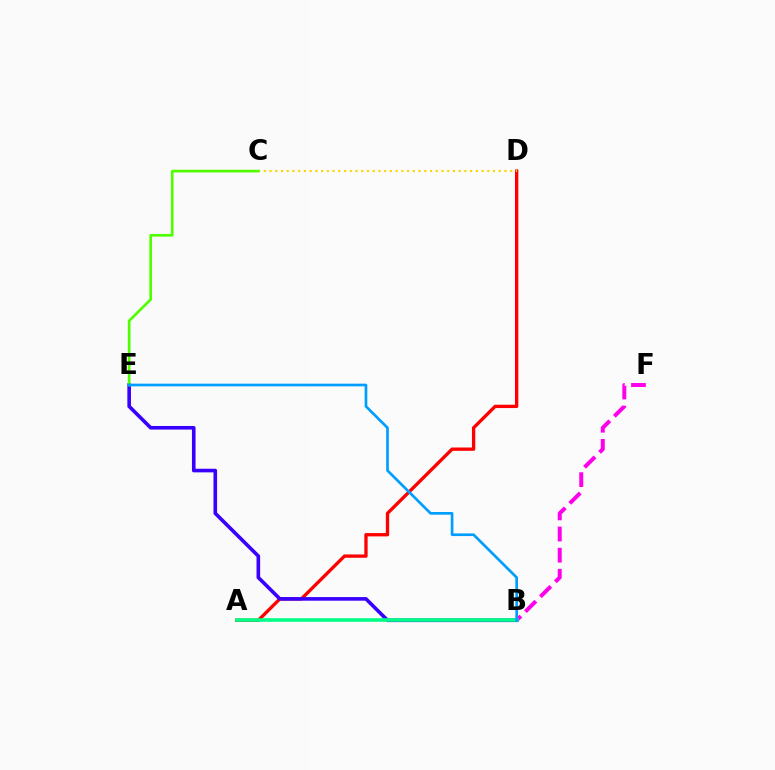{('A', 'D'): [{'color': '#ff0000', 'line_style': 'solid', 'thickness': 2.39}], ('B', 'E'): [{'color': '#3700ff', 'line_style': 'solid', 'thickness': 2.6}, {'color': '#009eff', 'line_style': 'solid', 'thickness': 1.93}], ('C', 'D'): [{'color': '#ffd500', 'line_style': 'dotted', 'thickness': 1.56}], ('B', 'F'): [{'color': '#ff00ed', 'line_style': 'dashed', 'thickness': 2.87}], ('A', 'B'): [{'color': '#00ff86', 'line_style': 'solid', 'thickness': 2.59}], ('C', 'E'): [{'color': '#4fff00', 'line_style': 'solid', 'thickness': 1.92}]}